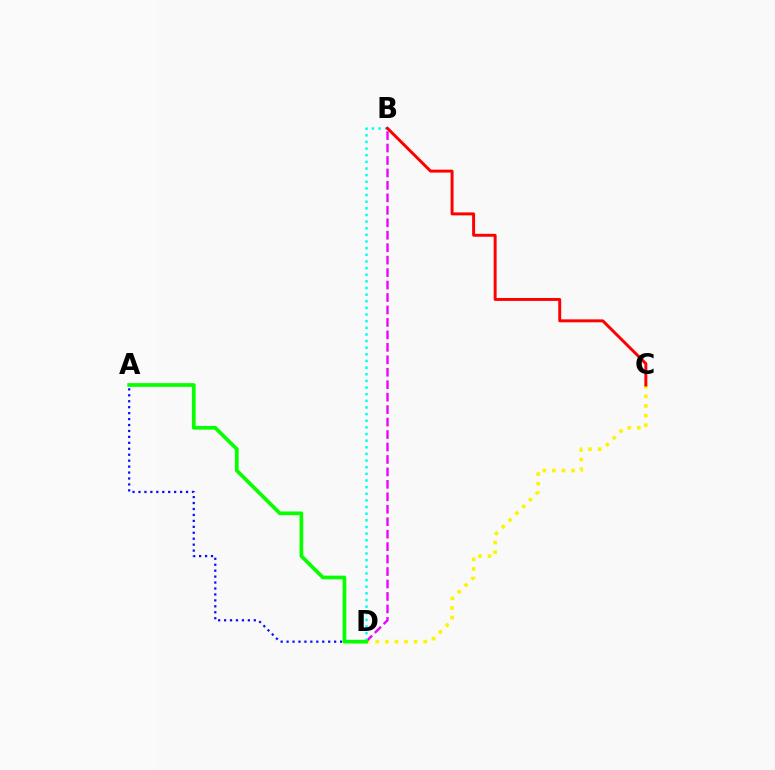{('C', 'D'): [{'color': '#fcf500', 'line_style': 'dotted', 'thickness': 2.61}], ('B', 'D'): [{'color': '#ee00ff', 'line_style': 'dashed', 'thickness': 1.69}, {'color': '#00fff6', 'line_style': 'dotted', 'thickness': 1.8}], ('B', 'C'): [{'color': '#ff0000', 'line_style': 'solid', 'thickness': 2.12}], ('A', 'D'): [{'color': '#0010ff', 'line_style': 'dotted', 'thickness': 1.61}, {'color': '#08ff00', 'line_style': 'solid', 'thickness': 2.68}]}